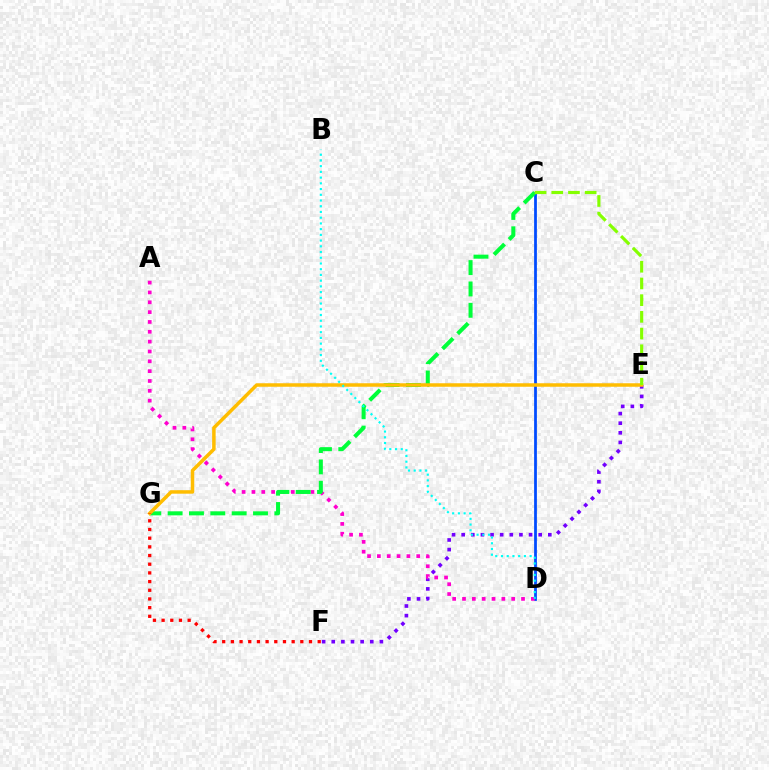{('E', 'F'): [{'color': '#7200ff', 'line_style': 'dotted', 'thickness': 2.62}], ('C', 'D'): [{'color': '#004bff', 'line_style': 'solid', 'thickness': 1.99}], ('A', 'D'): [{'color': '#ff00cf', 'line_style': 'dotted', 'thickness': 2.67}], ('C', 'G'): [{'color': '#00ff39', 'line_style': 'dashed', 'thickness': 2.9}], ('E', 'G'): [{'color': '#ffbd00', 'line_style': 'solid', 'thickness': 2.52}], ('C', 'E'): [{'color': '#84ff00', 'line_style': 'dashed', 'thickness': 2.27}], ('F', 'G'): [{'color': '#ff0000', 'line_style': 'dotted', 'thickness': 2.36}], ('B', 'D'): [{'color': '#00fff6', 'line_style': 'dotted', 'thickness': 1.56}]}